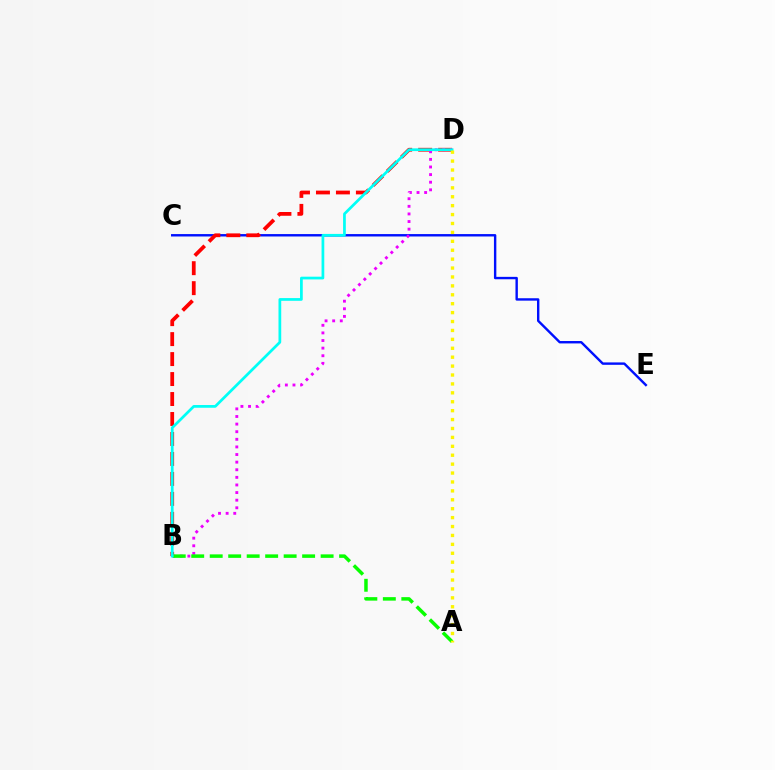{('C', 'E'): [{'color': '#0010ff', 'line_style': 'solid', 'thickness': 1.73}], ('B', 'D'): [{'color': '#ff0000', 'line_style': 'dashed', 'thickness': 2.71}, {'color': '#ee00ff', 'line_style': 'dotted', 'thickness': 2.07}, {'color': '#00fff6', 'line_style': 'solid', 'thickness': 1.96}], ('A', 'B'): [{'color': '#08ff00', 'line_style': 'dashed', 'thickness': 2.51}], ('A', 'D'): [{'color': '#fcf500', 'line_style': 'dotted', 'thickness': 2.42}]}